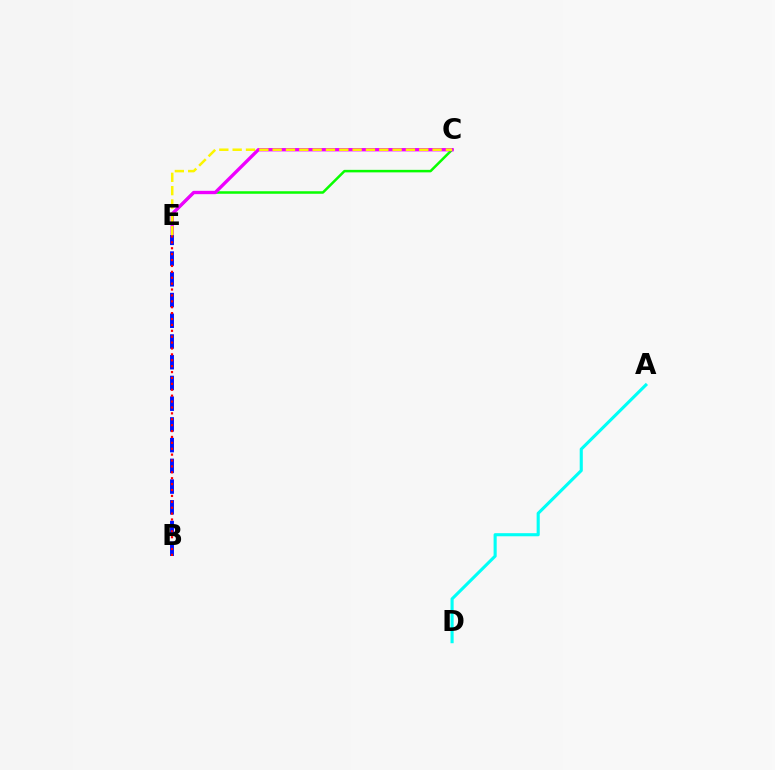{('C', 'E'): [{'color': '#08ff00', 'line_style': 'solid', 'thickness': 1.81}, {'color': '#ee00ff', 'line_style': 'solid', 'thickness': 2.4}, {'color': '#fcf500', 'line_style': 'dashed', 'thickness': 1.81}], ('B', 'E'): [{'color': '#0010ff', 'line_style': 'dashed', 'thickness': 2.82}, {'color': '#ff0000', 'line_style': 'dotted', 'thickness': 1.6}], ('A', 'D'): [{'color': '#00fff6', 'line_style': 'solid', 'thickness': 2.24}]}